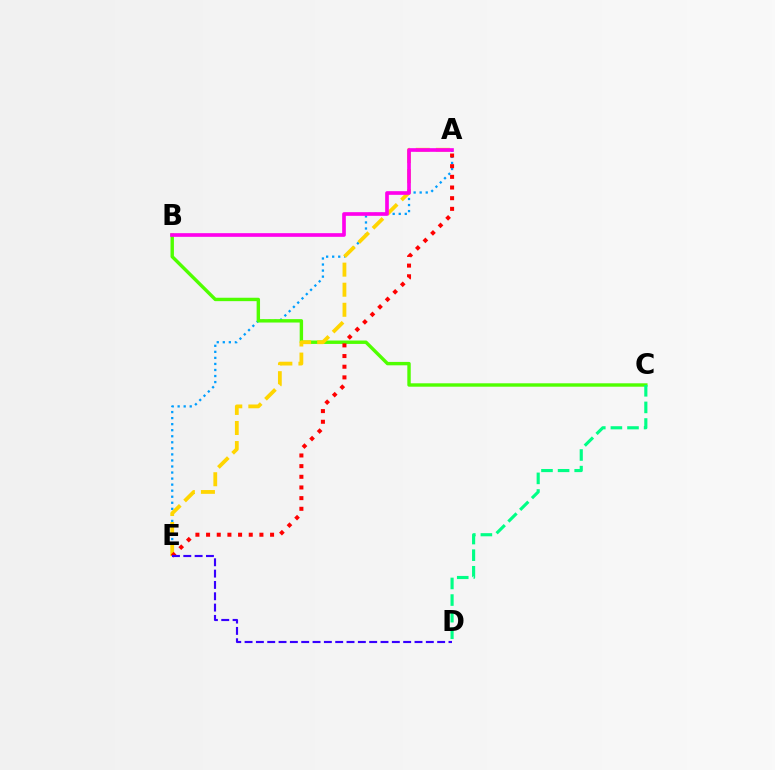{('A', 'E'): [{'color': '#009eff', 'line_style': 'dotted', 'thickness': 1.64}, {'color': '#ffd500', 'line_style': 'dashed', 'thickness': 2.73}, {'color': '#ff0000', 'line_style': 'dotted', 'thickness': 2.9}], ('B', 'C'): [{'color': '#4fff00', 'line_style': 'solid', 'thickness': 2.45}], ('A', 'B'): [{'color': '#ff00ed', 'line_style': 'solid', 'thickness': 2.64}], ('D', 'E'): [{'color': '#3700ff', 'line_style': 'dashed', 'thickness': 1.54}], ('C', 'D'): [{'color': '#00ff86', 'line_style': 'dashed', 'thickness': 2.26}]}